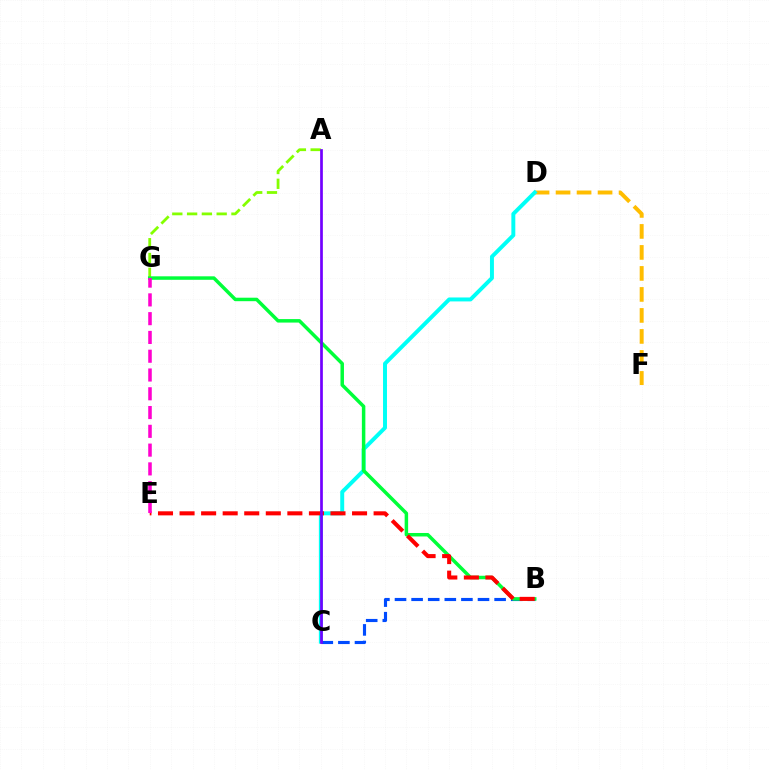{('D', 'F'): [{'color': '#ffbd00', 'line_style': 'dashed', 'thickness': 2.85}], ('A', 'G'): [{'color': '#84ff00', 'line_style': 'dashed', 'thickness': 2.01}], ('C', 'D'): [{'color': '#00fff6', 'line_style': 'solid', 'thickness': 2.84}], ('B', 'C'): [{'color': '#004bff', 'line_style': 'dashed', 'thickness': 2.26}], ('B', 'G'): [{'color': '#00ff39', 'line_style': 'solid', 'thickness': 2.51}], ('B', 'E'): [{'color': '#ff0000', 'line_style': 'dashed', 'thickness': 2.93}], ('A', 'C'): [{'color': '#7200ff', 'line_style': 'solid', 'thickness': 1.95}], ('E', 'G'): [{'color': '#ff00cf', 'line_style': 'dashed', 'thickness': 2.55}]}